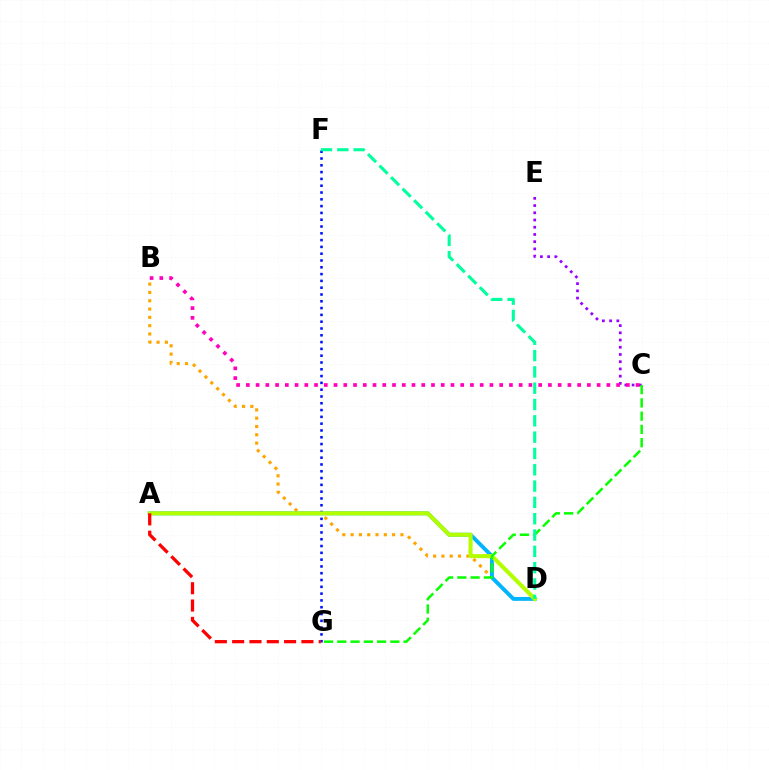{('C', 'E'): [{'color': '#9b00ff', 'line_style': 'dotted', 'thickness': 1.96}], ('B', 'D'): [{'color': '#ffa500', 'line_style': 'dotted', 'thickness': 2.26}], ('A', 'D'): [{'color': '#00b5ff', 'line_style': 'solid', 'thickness': 2.79}, {'color': '#b3ff00', 'line_style': 'solid', 'thickness': 2.94}], ('F', 'G'): [{'color': '#0010ff', 'line_style': 'dotted', 'thickness': 1.85}], ('C', 'G'): [{'color': '#08ff00', 'line_style': 'dashed', 'thickness': 1.8}], ('B', 'C'): [{'color': '#ff00bd', 'line_style': 'dotted', 'thickness': 2.65}], ('D', 'F'): [{'color': '#00ff9d', 'line_style': 'dashed', 'thickness': 2.22}], ('A', 'G'): [{'color': '#ff0000', 'line_style': 'dashed', 'thickness': 2.35}]}